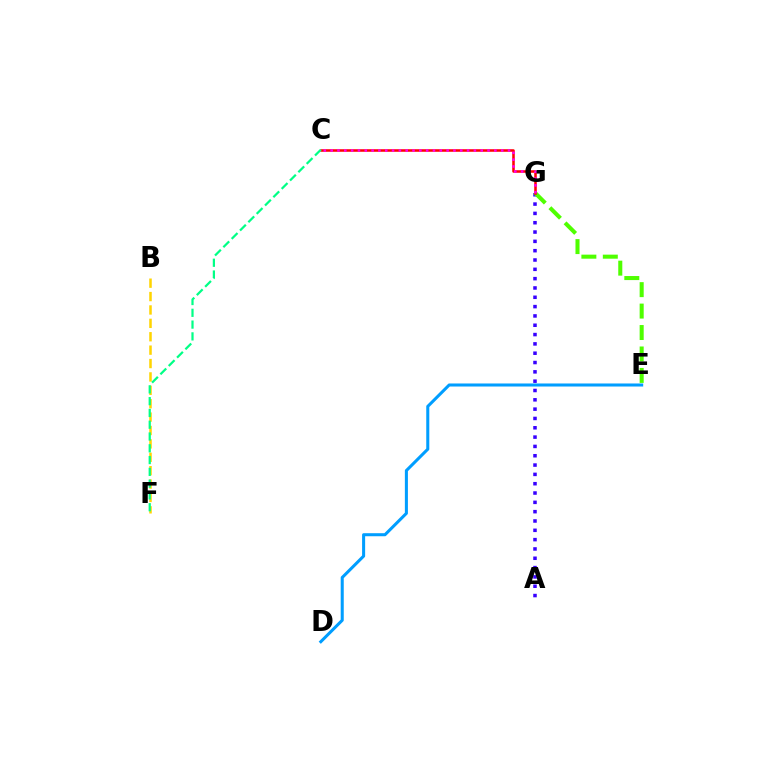{('A', 'G'): [{'color': '#3700ff', 'line_style': 'dotted', 'thickness': 2.53}], ('B', 'F'): [{'color': '#ffd500', 'line_style': 'dashed', 'thickness': 1.82}], ('E', 'G'): [{'color': '#4fff00', 'line_style': 'dashed', 'thickness': 2.91}], ('C', 'G'): [{'color': '#ff0000', 'line_style': 'solid', 'thickness': 1.83}, {'color': '#ff00ed', 'line_style': 'dotted', 'thickness': 1.85}], ('D', 'E'): [{'color': '#009eff', 'line_style': 'solid', 'thickness': 2.19}], ('C', 'F'): [{'color': '#00ff86', 'line_style': 'dashed', 'thickness': 1.6}]}